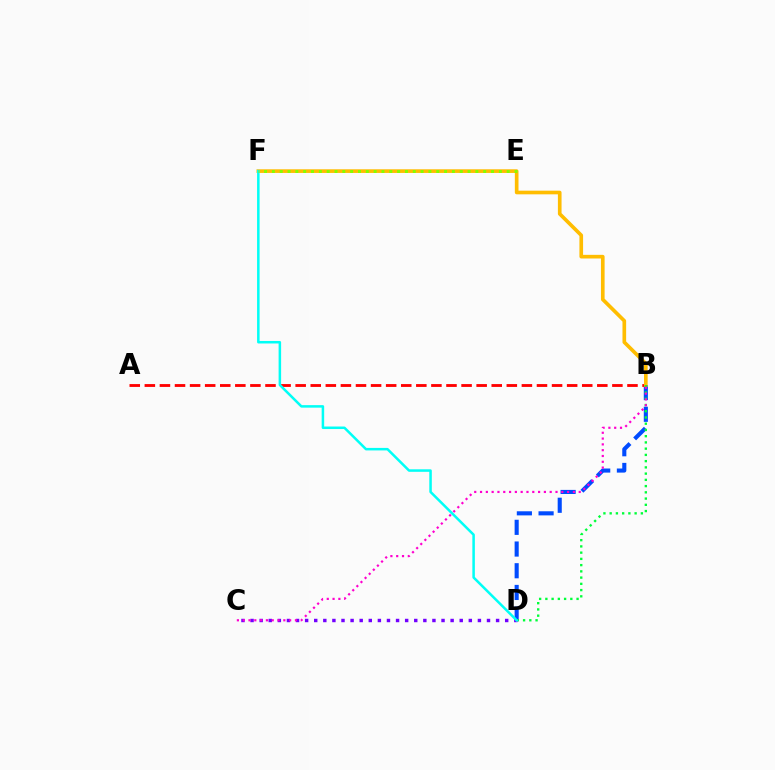{('B', 'D'): [{'color': '#004bff', 'line_style': 'dashed', 'thickness': 2.95}, {'color': '#00ff39', 'line_style': 'dotted', 'thickness': 1.7}], ('A', 'B'): [{'color': '#ff0000', 'line_style': 'dashed', 'thickness': 2.05}], ('B', 'F'): [{'color': '#ffbd00', 'line_style': 'solid', 'thickness': 2.63}], ('C', 'D'): [{'color': '#7200ff', 'line_style': 'dotted', 'thickness': 2.47}], ('D', 'F'): [{'color': '#00fff6', 'line_style': 'solid', 'thickness': 1.81}], ('E', 'F'): [{'color': '#84ff00', 'line_style': 'dotted', 'thickness': 2.13}], ('B', 'C'): [{'color': '#ff00cf', 'line_style': 'dotted', 'thickness': 1.58}]}